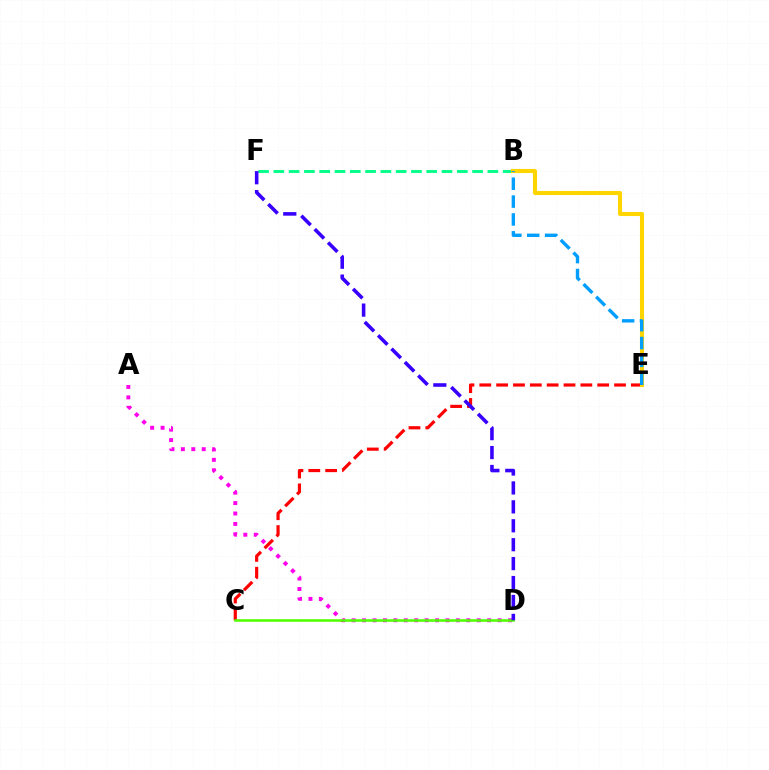{('A', 'D'): [{'color': '#ff00ed', 'line_style': 'dotted', 'thickness': 2.83}], ('C', 'E'): [{'color': '#ff0000', 'line_style': 'dashed', 'thickness': 2.29}], ('C', 'D'): [{'color': '#4fff00', 'line_style': 'solid', 'thickness': 1.83}], ('B', 'F'): [{'color': '#00ff86', 'line_style': 'dashed', 'thickness': 2.08}], ('D', 'F'): [{'color': '#3700ff', 'line_style': 'dashed', 'thickness': 2.57}], ('B', 'E'): [{'color': '#ffd500', 'line_style': 'solid', 'thickness': 2.94}, {'color': '#009eff', 'line_style': 'dashed', 'thickness': 2.43}]}